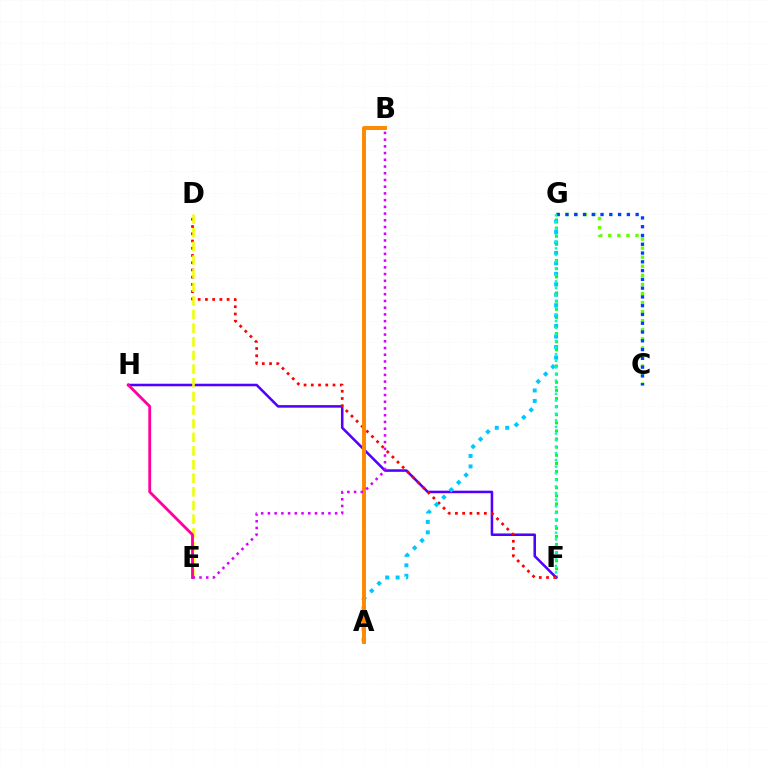{('F', 'G'): [{'color': '#00ff27', 'line_style': 'dotted', 'thickness': 2.2}, {'color': '#00ffaf', 'line_style': 'dotted', 'thickness': 1.8}], ('F', 'H'): [{'color': '#4f00ff', 'line_style': 'solid', 'thickness': 1.83}], ('D', 'F'): [{'color': '#ff0000', 'line_style': 'dotted', 'thickness': 1.97}], ('D', 'E'): [{'color': '#eeff00', 'line_style': 'dashed', 'thickness': 1.85}], ('A', 'G'): [{'color': '#00c7ff', 'line_style': 'dotted', 'thickness': 2.84}], ('C', 'G'): [{'color': '#66ff00', 'line_style': 'dotted', 'thickness': 2.46}, {'color': '#003fff', 'line_style': 'dotted', 'thickness': 2.38}], ('A', 'B'): [{'color': '#ff8800', 'line_style': 'solid', 'thickness': 2.83}], ('E', 'H'): [{'color': '#ff00a0', 'line_style': 'solid', 'thickness': 2.03}], ('B', 'E'): [{'color': '#d600ff', 'line_style': 'dotted', 'thickness': 1.83}]}